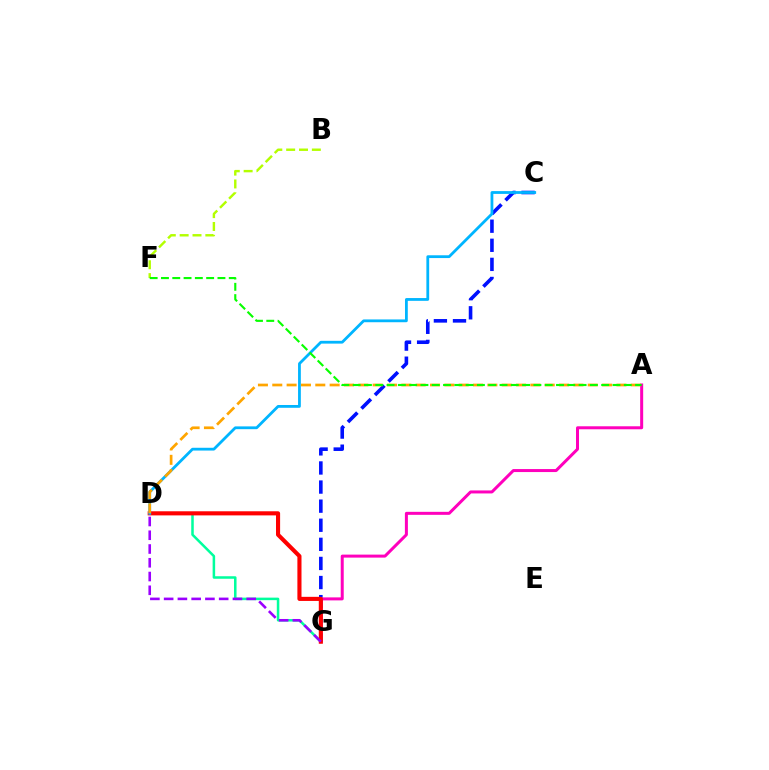{('B', 'F'): [{'color': '#b3ff00', 'line_style': 'dashed', 'thickness': 1.75}], ('C', 'G'): [{'color': '#0010ff', 'line_style': 'dashed', 'thickness': 2.59}], ('A', 'G'): [{'color': '#ff00bd', 'line_style': 'solid', 'thickness': 2.16}], ('D', 'G'): [{'color': '#00ff9d', 'line_style': 'solid', 'thickness': 1.82}, {'color': '#ff0000', 'line_style': 'solid', 'thickness': 2.96}, {'color': '#9b00ff', 'line_style': 'dashed', 'thickness': 1.87}], ('C', 'D'): [{'color': '#00b5ff', 'line_style': 'solid', 'thickness': 2.01}], ('A', 'D'): [{'color': '#ffa500', 'line_style': 'dashed', 'thickness': 1.95}], ('A', 'F'): [{'color': '#08ff00', 'line_style': 'dashed', 'thickness': 1.53}]}